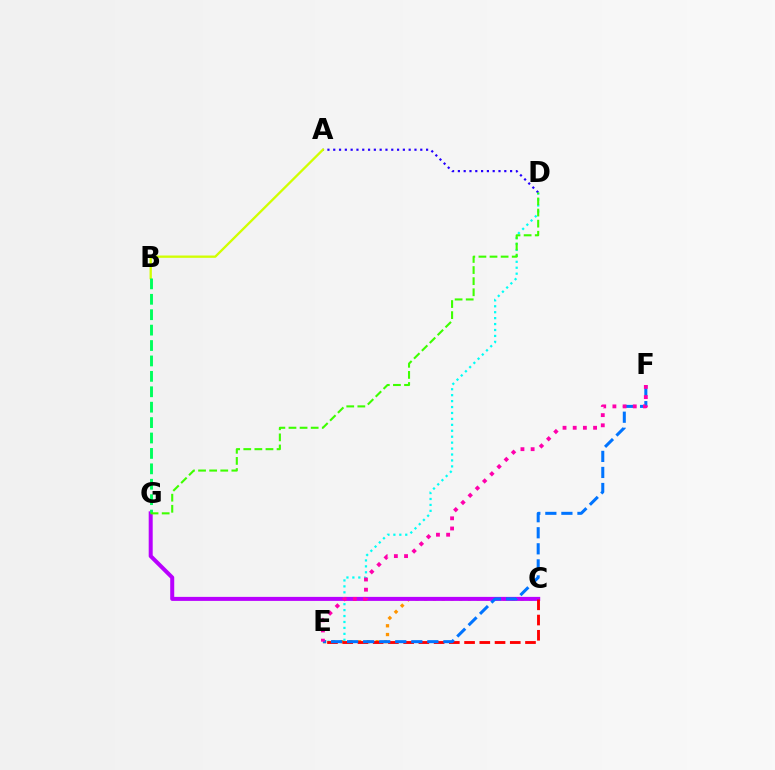{('C', 'E'): [{'color': '#ff9400', 'line_style': 'dotted', 'thickness': 2.38}, {'color': '#ff0000', 'line_style': 'dashed', 'thickness': 2.07}], ('C', 'G'): [{'color': '#b900ff', 'line_style': 'solid', 'thickness': 2.89}], ('D', 'E'): [{'color': '#00fff6', 'line_style': 'dotted', 'thickness': 1.61}], ('A', 'D'): [{'color': '#2500ff', 'line_style': 'dotted', 'thickness': 1.58}], ('E', 'F'): [{'color': '#0074ff', 'line_style': 'dashed', 'thickness': 2.18}, {'color': '#ff00ac', 'line_style': 'dotted', 'thickness': 2.77}], ('A', 'B'): [{'color': '#d1ff00', 'line_style': 'solid', 'thickness': 1.66}], ('B', 'G'): [{'color': '#00ff5c', 'line_style': 'dashed', 'thickness': 2.09}], ('D', 'G'): [{'color': '#3dff00', 'line_style': 'dashed', 'thickness': 1.51}]}